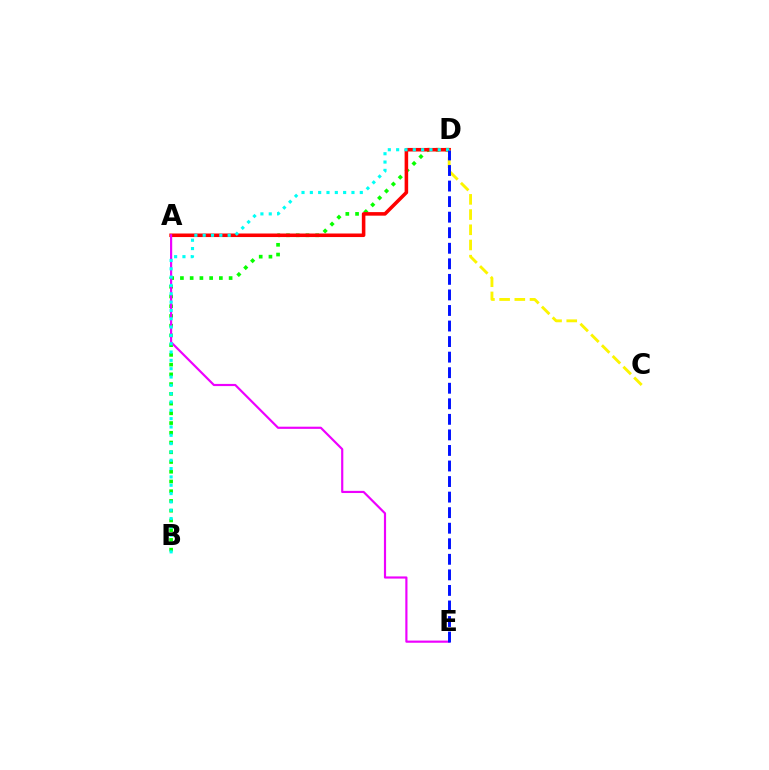{('B', 'D'): [{'color': '#08ff00', 'line_style': 'dotted', 'thickness': 2.65}, {'color': '#00fff6', 'line_style': 'dotted', 'thickness': 2.26}], ('A', 'D'): [{'color': '#ff0000', 'line_style': 'solid', 'thickness': 2.56}], ('A', 'E'): [{'color': '#ee00ff', 'line_style': 'solid', 'thickness': 1.56}], ('C', 'D'): [{'color': '#fcf500', 'line_style': 'dashed', 'thickness': 2.06}], ('D', 'E'): [{'color': '#0010ff', 'line_style': 'dashed', 'thickness': 2.11}]}